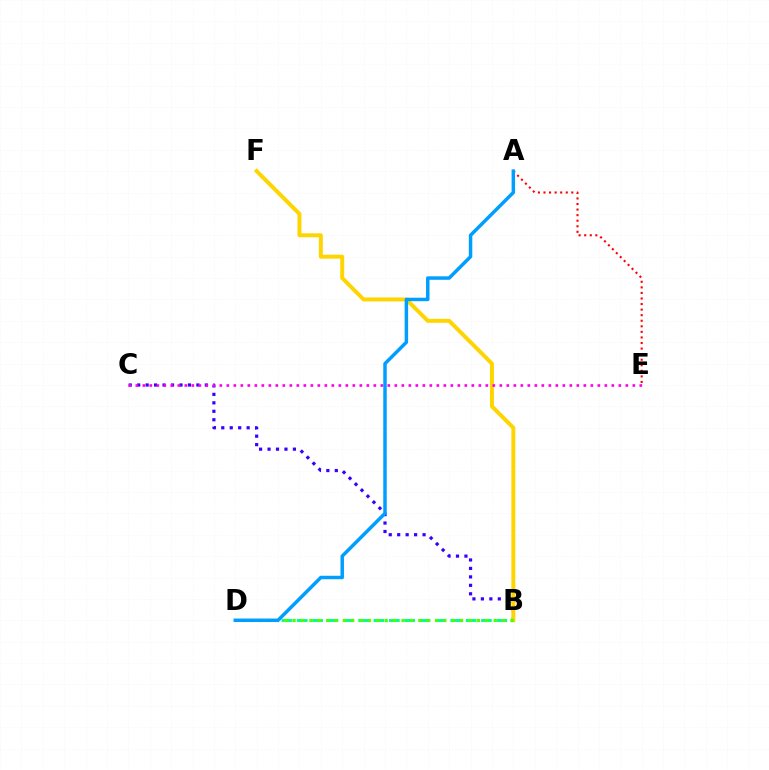{('B', 'C'): [{'color': '#3700ff', 'line_style': 'dotted', 'thickness': 2.3}], ('B', 'F'): [{'color': '#ffd500', 'line_style': 'solid', 'thickness': 2.85}], ('B', 'D'): [{'color': '#00ff86', 'line_style': 'dashed', 'thickness': 2.09}, {'color': '#4fff00', 'line_style': 'dotted', 'thickness': 2.28}], ('A', 'E'): [{'color': '#ff0000', 'line_style': 'dotted', 'thickness': 1.51}], ('C', 'E'): [{'color': '#ff00ed', 'line_style': 'dotted', 'thickness': 1.9}], ('A', 'D'): [{'color': '#009eff', 'line_style': 'solid', 'thickness': 2.5}]}